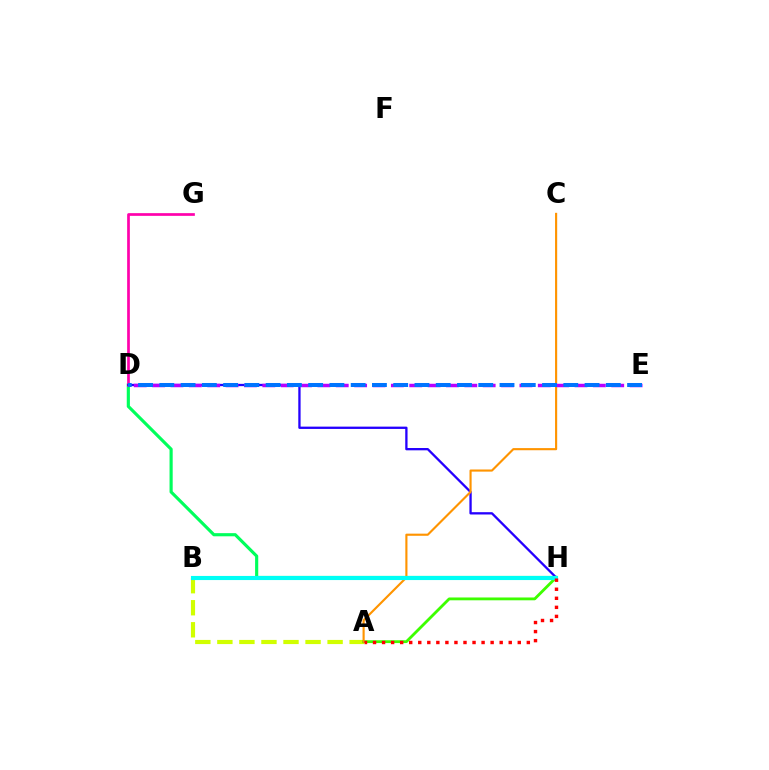{('D', 'H'): [{'color': '#00ff5c', 'line_style': 'solid', 'thickness': 2.27}, {'color': '#2500ff', 'line_style': 'solid', 'thickness': 1.66}], ('A', 'B'): [{'color': '#d1ff00', 'line_style': 'dashed', 'thickness': 2.99}], ('D', 'G'): [{'color': '#ff00ac', 'line_style': 'solid', 'thickness': 1.94}], ('A', 'H'): [{'color': '#3dff00', 'line_style': 'solid', 'thickness': 2.03}, {'color': '#ff0000', 'line_style': 'dotted', 'thickness': 2.46}], ('A', 'C'): [{'color': '#ff9400', 'line_style': 'solid', 'thickness': 1.54}], ('B', 'H'): [{'color': '#00fff6', 'line_style': 'solid', 'thickness': 2.96}], ('D', 'E'): [{'color': '#b900ff', 'line_style': 'dashed', 'thickness': 2.49}, {'color': '#0074ff', 'line_style': 'dashed', 'thickness': 2.89}]}